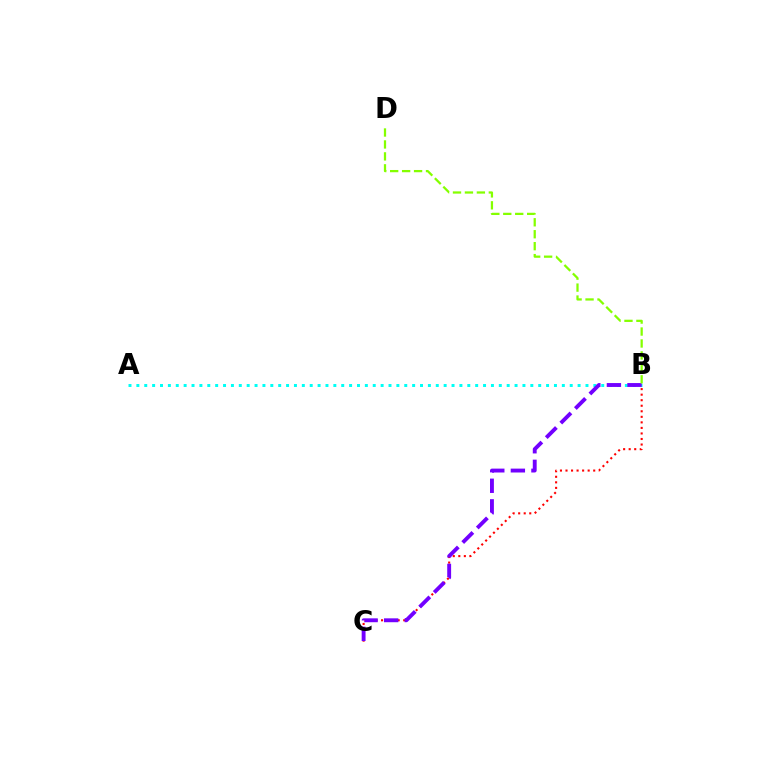{('A', 'B'): [{'color': '#00fff6', 'line_style': 'dotted', 'thickness': 2.14}], ('B', 'C'): [{'color': '#ff0000', 'line_style': 'dotted', 'thickness': 1.51}, {'color': '#7200ff', 'line_style': 'dashed', 'thickness': 2.79}], ('B', 'D'): [{'color': '#84ff00', 'line_style': 'dashed', 'thickness': 1.62}]}